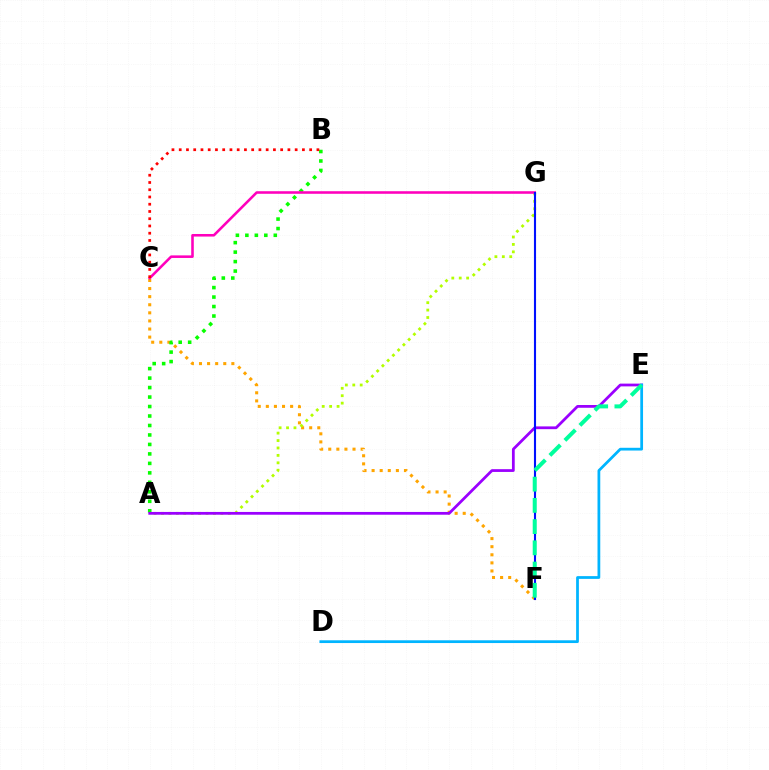{('C', 'F'): [{'color': '#ffa500', 'line_style': 'dotted', 'thickness': 2.2}], ('A', 'B'): [{'color': '#08ff00', 'line_style': 'dotted', 'thickness': 2.57}], ('A', 'G'): [{'color': '#b3ff00', 'line_style': 'dotted', 'thickness': 2.02}], ('C', 'G'): [{'color': '#ff00bd', 'line_style': 'solid', 'thickness': 1.85}], ('A', 'E'): [{'color': '#9b00ff', 'line_style': 'solid', 'thickness': 1.99}], ('D', 'E'): [{'color': '#00b5ff', 'line_style': 'solid', 'thickness': 1.98}], ('F', 'G'): [{'color': '#0010ff', 'line_style': 'solid', 'thickness': 1.52}], ('E', 'F'): [{'color': '#00ff9d', 'line_style': 'dashed', 'thickness': 2.88}], ('B', 'C'): [{'color': '#ff0000', 'line_style': 'dotted', 'thickness': 1.97}]}